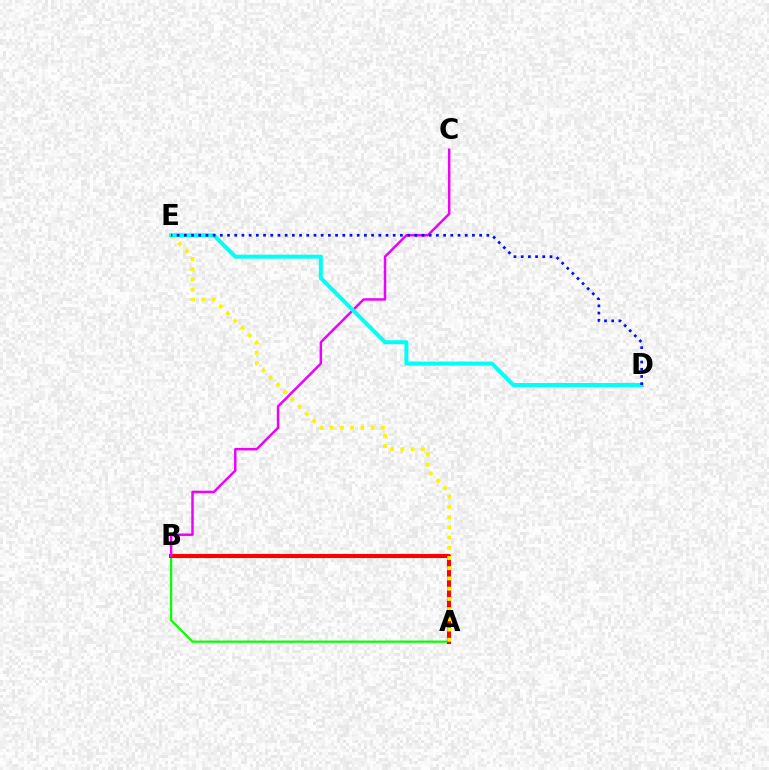{('A', 'B'): [{'color': '#08ff00', 'line_style': 'solid', 'thickness': 1.6}, {'color': '#ff0000', 'line_style': 'solid', 'thickness': 2.95}], ('B', 'C'): [{'color': '#ee00ff', 'line_style': 'solid', 'thickness': 1.78}], ('A', 'E'): [{'color': '#fcf500', 'line_style': 'dotted', 'thickness': 2.78}], ('D', 'E'): [{'color': '#00fff6', 'line_style': 'solid', 'thickness': 2.89}, {'color': '#0010ff', 'line_style': 'dotted', 'thickness': 1.96}]}